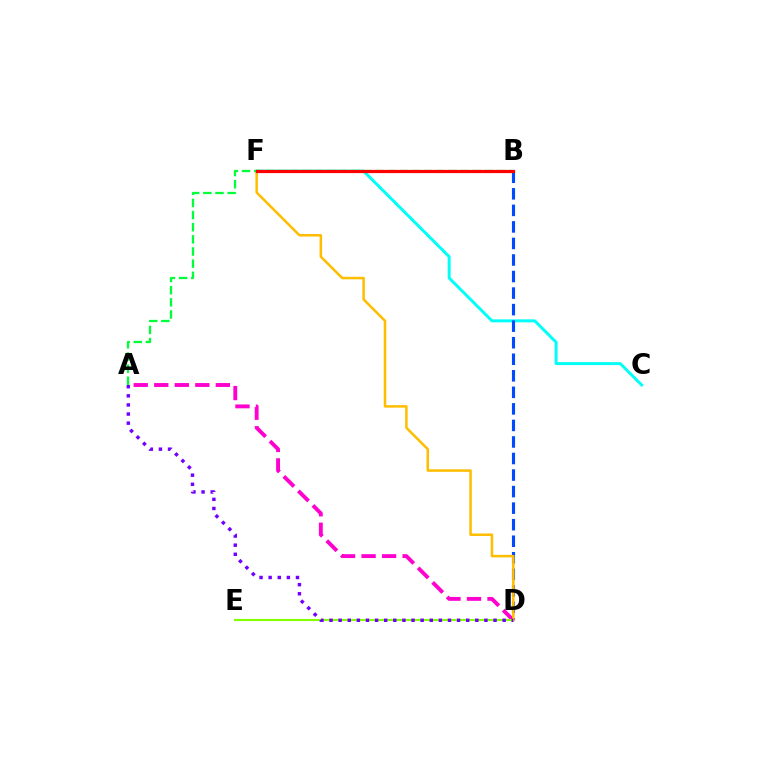{('C', 'F'): [{'color': '#00fff6', 'line_style': 'solid', 'thickness': 2.13}], ('B', 'D'): [{'color': '#004bff', 'line_style': 'dashed', 'thickness': 2.25}], ('A', 'D'): [{'color': '#ff00cf', 'line_style': 'dashed', 'thickness': 2.79}, {'color': '#7200ff', 'line_style': 'dotted', 'thickness': 2.48}], ('D', 'E'): [{'color': '#84ff00', 'line_style': 'solid', 'thickness': 1.53}], ('D', 'F'): [{'color': '#ffbd00', 'line_style': 'solid', 'thickness': 1.82}], ('A', 'B'): [{'color': '#00ff39', 'line_style': 'dashed', 'thickness': 1.65}], ('B', 'F'): [{'color': '#ff0000', 'line_style': 'solid', 'thickness': 2.3}]}